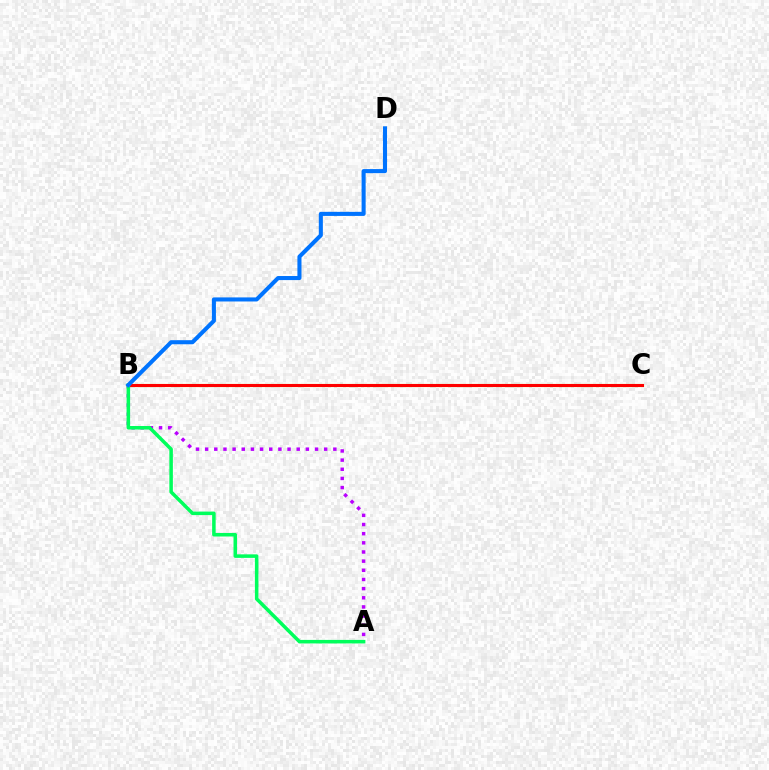{('B', 'C'): [{'color': '#d1ff00', 'line_style': 'solid', 'thickness': 2.23}, {'color': '#ff0000', 'line_style': 'solid', 'thickness': 2.2}], ('A', 'B'): [{'color': '#b900ff', 'line_style': 'dotted', 'thickness': 2.49}, {'color': '#00ff5c', 'line_style': 'solid', 'thickness': 2.54}], ('B', 'D'): [{'color': '#0074ff', 'line_style': 'solid', 'thickness': 2.93}]}